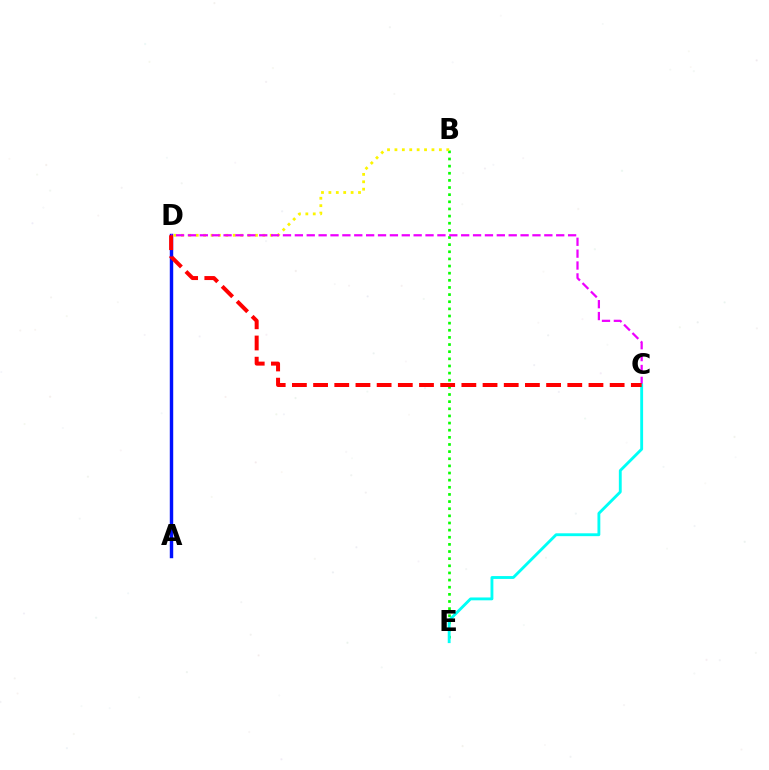{('B', 'E'): [{'color': '#08ff00', 'line_style': 'dotted', 'thickness': 1.94}], ('A', 'D'): [{'color': '#0010ff', 'line_style': 'solid', 'thickness': 2.47}], ('B', 'D'): [{'color': '#fcf500', 'line_style': 'dotted', 'thickness': 2.01}], ('C', 'D'): [{'color': '#ee00ff', 'line_style': 'dashed', 'thickness': 1.61}, {'color': '#ff0000', 'line_style': 'dashed', 'thickness': 2.88}], ('C', 'E'): [{'color': '#00fff6', 'line_style': 'solid', 'thickness': 2.06}]}